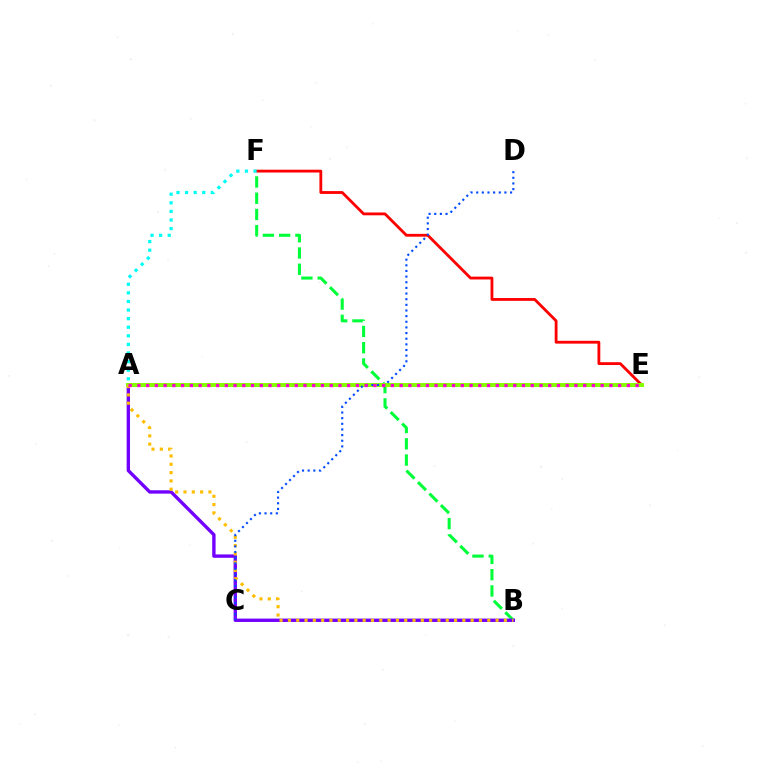{('B', 'F'): [{'color': '#00ff39', 'line_style': 'dashed', 'thickness': 2.21}], ('A', 'B'): [{'color': '#7200ff', 'line_style': 'solid', 'thickness': 2.42}, {'color': '#ffbd00', 'line_style': 'dotted', 'thickness': 2.26}], ('E', 'F'): [{'color': '#ff0000', 'line_style': 'solid', 'thickness': 2.03}], ('A', 'E'): [{'color': '#84ff00', 'line_style': 'solid', 'thickness': 2.85}, {'color': '#ff00cf', 'line_style': 'dotted', 'thickness': 2.37}], ('A', 'F'): [{'color': '#00fff6', 'line_style': 'dotted', 'thickness': 2.33}], ('C', 'D'): [{'color': '#004bff', 'line_style': 'dotted', 'thickness': 1.53}]}